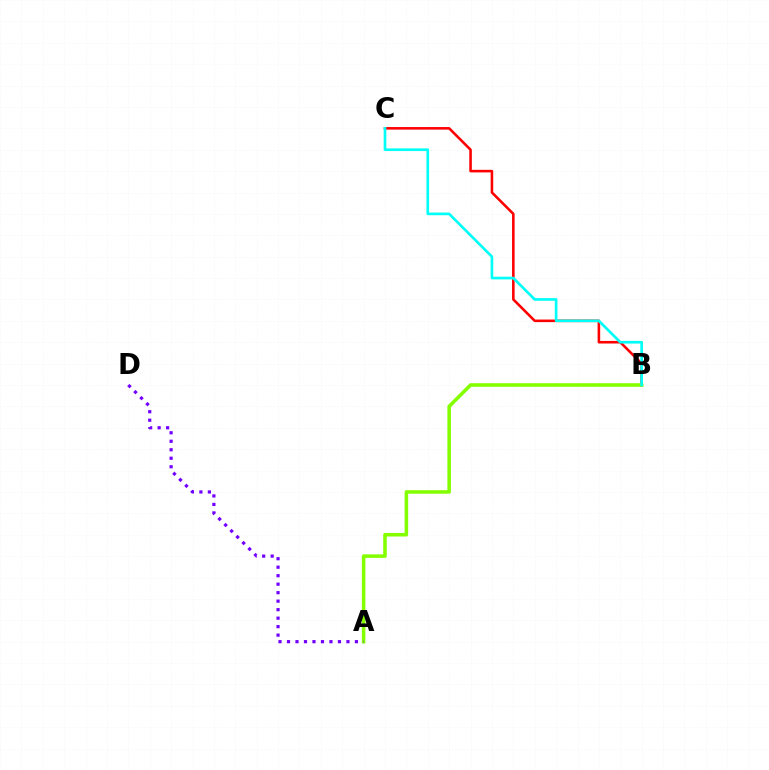{('B', 'C'): [{'color': '#ff0000', 'line_style': 'solid', 'thickness': 1.85}, {'color': '#00fff6', 'line_style': 'solid', 'thickness': 1.92}], ('A', 'B'): [{'color': '#84ff00', 'line_style': 'solid', 'thickness': 2.56}], ('A', 'D'): [{'color': '#7200ff', 'line_style': 'dotted', 'thickness': 2.31}]}